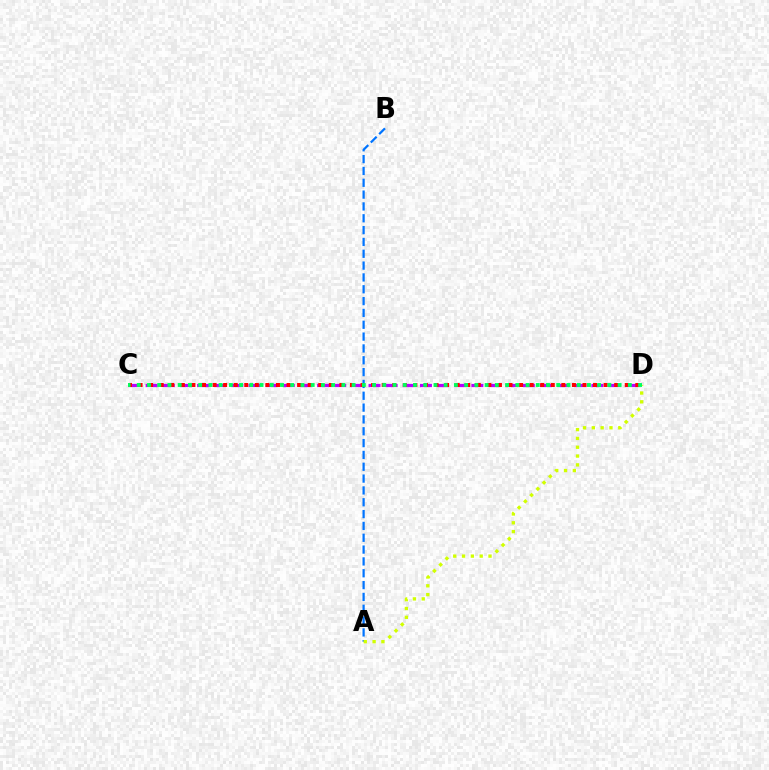{('A', 'B'): [{'color': '#0074ff', 'line_style': 'dashed', 'thickness': 1.61}], ('A', 'D'): [{'color': '#d1ff00', 'line_style': 'dotted', 'thickness': 2.4}], ('C', 'D'): [{'color': '#b900ff', 'line_style': 'dashed', 'thickness': 2.33}, {'color': '#ff0000', 'line_style': 'dotted', 'thickness': 2.87}, {'color': '#00ff5c', 'line_style': 'dotted', 'thickness': 2.78}]}